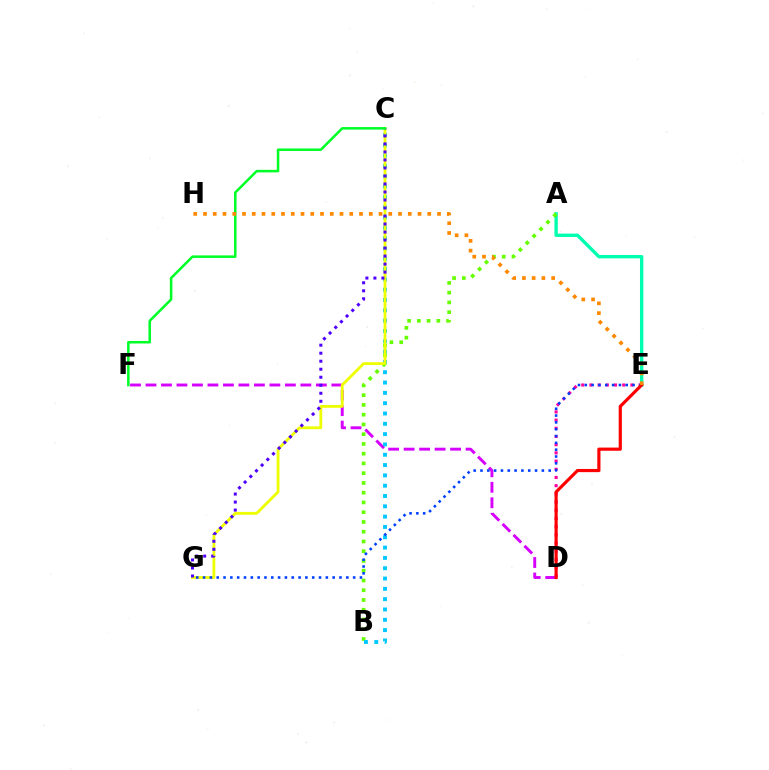{('D', 'F'): [{'color': '#d600ff', 'line_style': 'dashed', 'thickness': 2.1}], ('A', 'E'): [{'color': '#00ffaf', 'line_style': 'solid', 'thickness': 2.43}], ('A', 'B'): [{'color': '#66ff00', 'line_style': 'dotted', 'thickness': 2.65}], ('B', 'C'): [{'color': '#00c7ff', 'line_style': 'dotted', 'thickness': 2.8}], ('C', 'G'): [{'color': '#eeff00', 'line_style': 'solid', 'thickness': 2.02}, {'color': '#4f00ff', 'line_style': 'dotted', 'thickness': 2.18}], ('D', 'E'): [{'color': '#ff00a0', 'line_style': 'dotted', 'thickness': 2.23}, {'color': '#ff0000', 'line_style': 'solid', 'thickness': 2.28}], ('E', 'G'): [{'color': '#003fff', 'line_style': 'dotted', 'thickness': 1.85}], ('C', 'F'): [{'color': '#00ff27', 'line_style': 'solid', 'thickness': 1.82}], ('E', 'H'): [{'color': '#ff8800', 'line_style': 'dotted', 'thickness': 2.65}]}